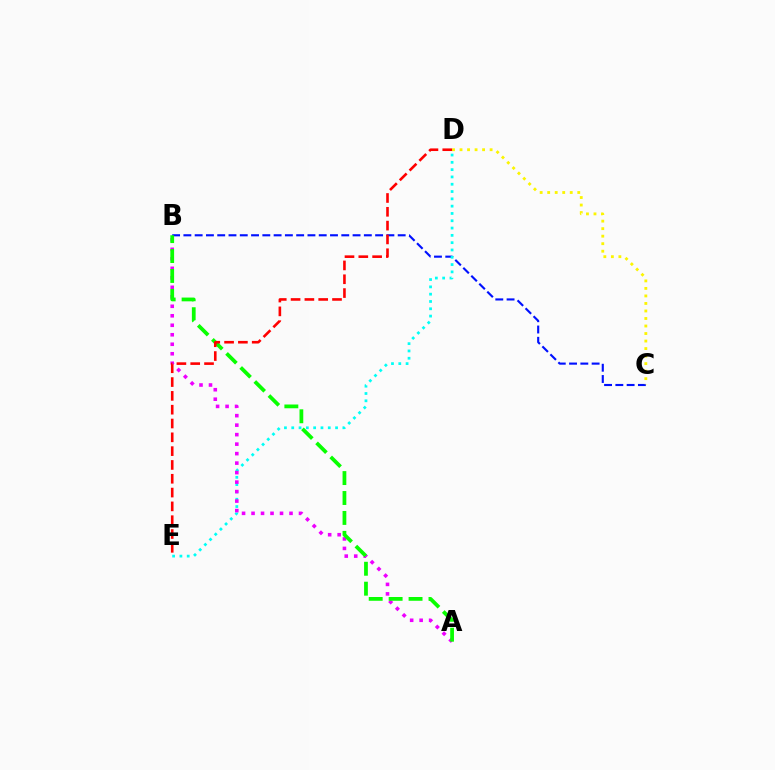{('B', 'C'): [{'color': '#0010ff', 'line_style': 'dashed', 'thickness': 1.53}], ('D', 'E'): [{'color': '#00fff6', 'line_style': 'dotted', 'thickness': 1.98}, {'color': '#ff0000', 'line_style': 'dashed', 'thickness': 1.88}], ('A', 'B'): [{'color': '#ee00ff', 'line_style': 'dotted', 'thickness': 2.58}, {'color': '#08ff00', 'line_style': 'dashed', 'thickness': 2.71}], ('C', 'D'): [{'color': '#fcf500', 'line_style': 'dotted', 'thickness': 2.04}]}